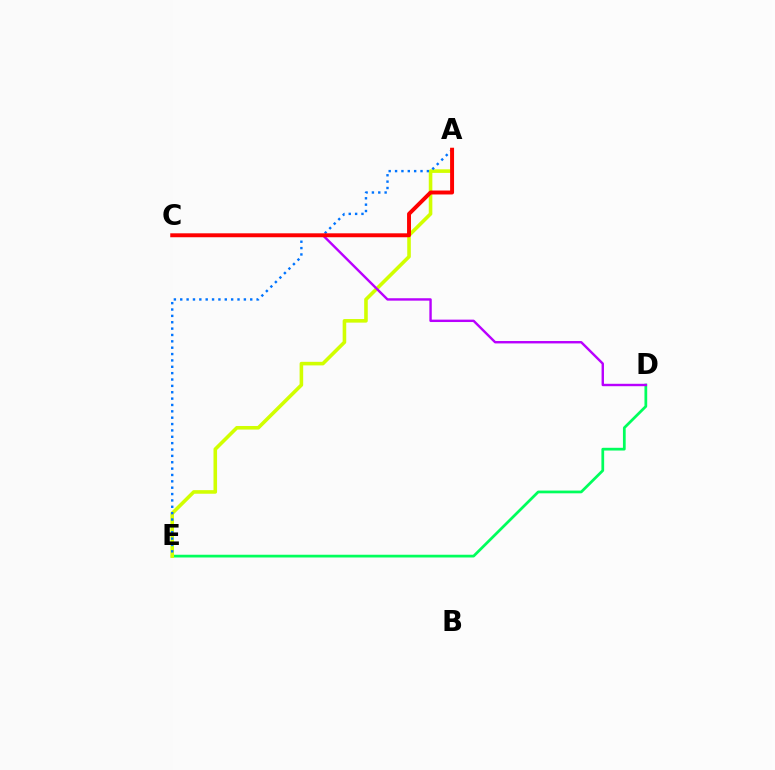{('D', 'E'): [{'color': '#00ff5c', 'line_style': 'solid', 'thickness': 1.97}], ('A', 'E'): [{'color': '#d1ff00', 'line_style': 'solid', 'thickness': 2.58}, {'color': '#0074ff', 'line_style': 'dotted', 'thickness': 1.73}], ('C', 'D'): [{'color': '#b900ff', 'line_style': 'solid', 'thickness': 1.73}], ('A', 'C'): [{'color': '#ff0000', 'line_style': 'solid', 'thickness': 2.84}]}